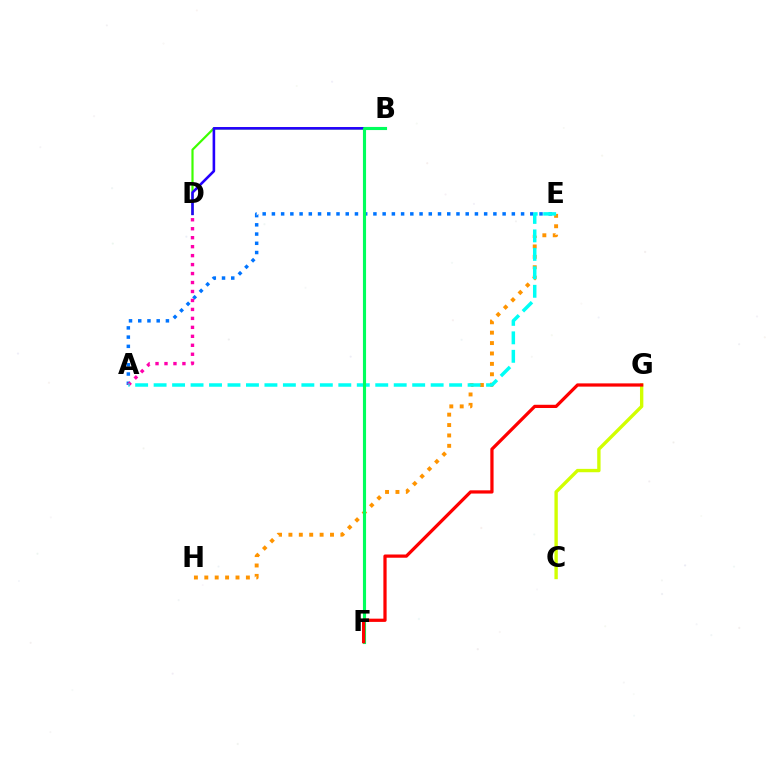{('B', 'D'): [{'color': '#3dff00', 'line_style': 'solid', 'thickness': 1.58}, {'color': '#2500ff', 'line_style': 'solid', 'thickness': 1.87}], ('E', 'H'): [{'color': '#ff9400', 'line_style': 'dotted', 'thickness': 2.82}], ('B', 'F'): [{'color': '#b900ff', 'line_style': 'dashed', 'thickness': 2.12}, {'color': '#00ff5c', 'line_style': 'solid', 'thickness': 2.24}], ('A', 'E'): [{'color': '#0074ff', 'line_style': 'dotted', 'thickness': 2.51}, {'color': '#00fff6', 'line_style': 'dashed', 'thickness': 2.51}], ('A', 'D'): [{'color': '#ff00ac', 'line_style': 'dotted', 'thickness': 2.44}], ('C', 'G'): [{'color': '#d1ff00', 'line_style': 'solid', 'thickness': 2.42}], ('F', 'G'): [{'color': '#ff0000', 'line_style': 'solid', 'thickness': 2.33}]}